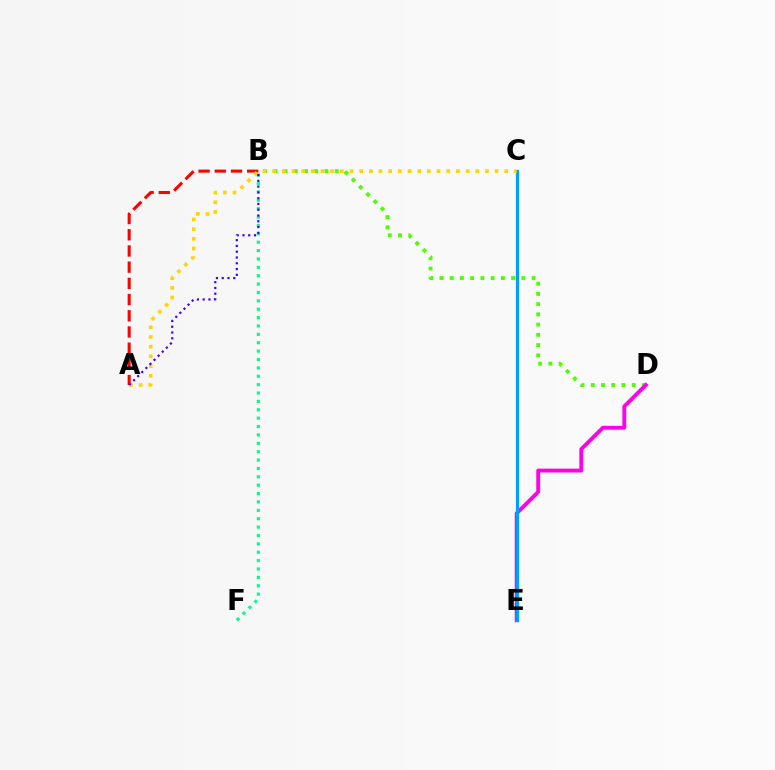{('B', 'D'): [{'color': '#4fff00', 'line_style': 'dotted', 'thickness': 2.78}], ('B', 'F'): [{'color': '#00ff86', 'line_style': 'dotted', 'thickness': 2.28}], ('D', 'E'): [{'color': '#ff00ed', 'line_style': 'solid', 'thickness': 2.77}], ('A', 'B'): [{'color': '#ff0000', 'line_style': 'dashed', 'thickness': 2.2}, {'color': '#3700ff', 'line_style': 'dotted', 'thickness': 1.57}], ('C', 'E'): [{'color': '#009eff', 'line_style': 'solid', 'thickness': 2.28}], ('A', 'C'): [{'color': '#ffd500', 'line_style': 'dotted', 'thickness': 2.63}]}